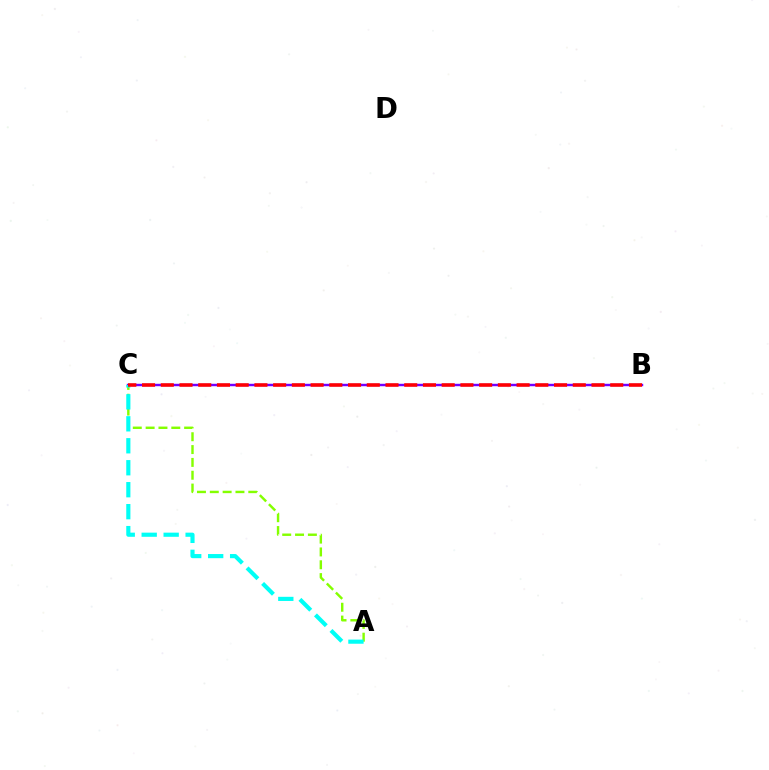{('A', 'C'): [{'color': '#84ff00', 'line_style': 'dashed', 'thickness': 1.74}, {'color': '#00fff6', 'line_style': 'dashed', 'thickness': 2.98}], ('B', 'C'): [{'color': '#7200ff', 'line_style': 'solid', 'thickness': 1.75}, {'color': '#ff0000', 'line_style': 'dashed', 'thickness': 2.54}]}